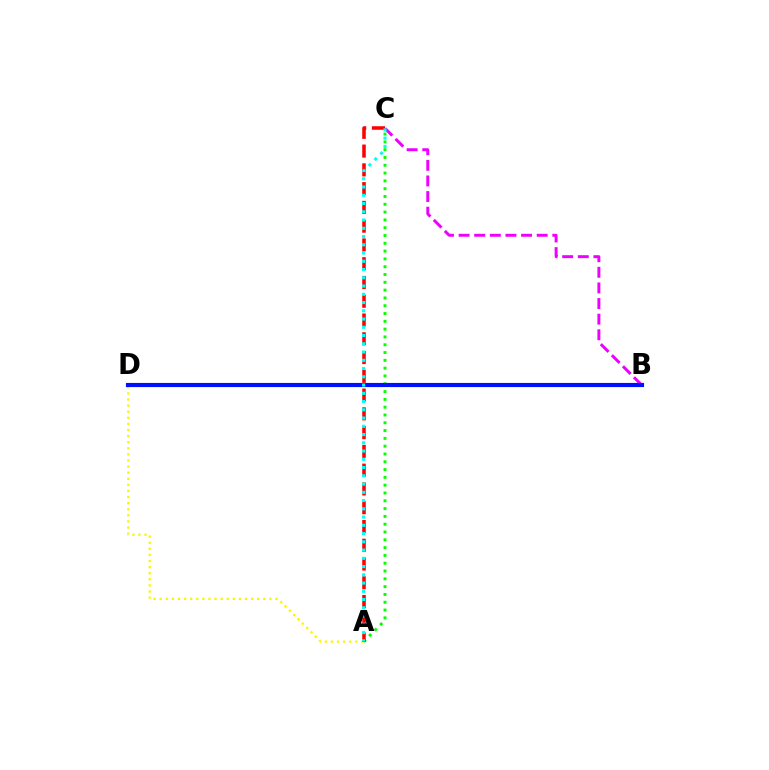{('A', 'D'): [{'color': '#fcf500', 'line_style': 'dotted', 'thickness': 1.66}], ('A', 'C'): [{'color': '#08ff00', 'line_style': 'dotted', 'thickness': 2.12}, {'color': '#ff0000', 'line_style': 'dashed', 'thickness': 2.55}, {'color': '#00fff6', 'line_style': 'dotted', 'thickness': 2.24}], ('B', 'C'): [{'color': '#ee00ff', 'line_style': 'dashed', 'thickness': 2.12}], ('B', 'D'): [{'color': '#0010ff', 'line_style': 'solid', 'thickness': 2.98}]}